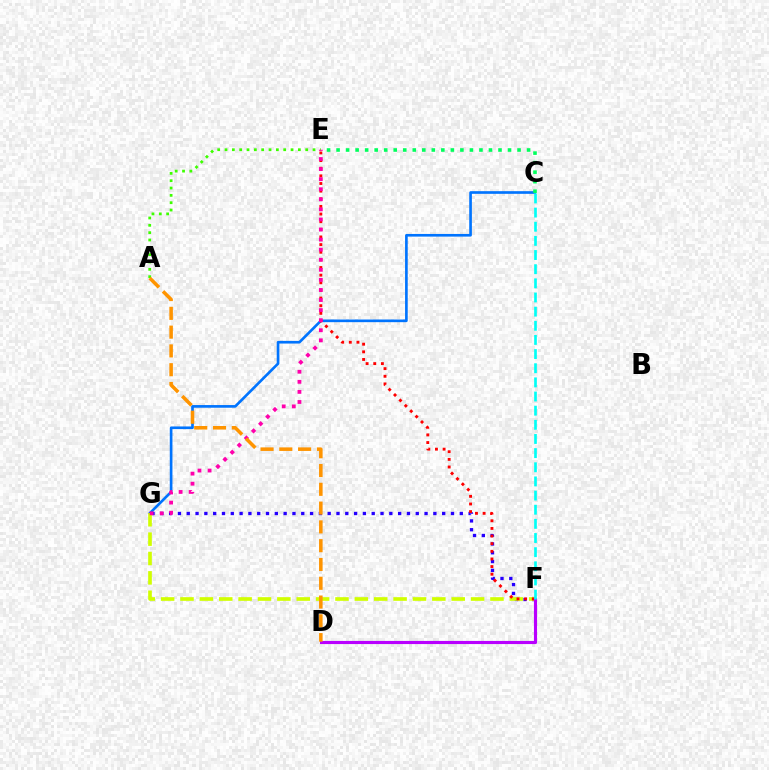{('C', 'G'): [{'color': '#0074ff', 'line_style': 'solid', 'thickness': 1.91}], ('A', 'E'): [{'color': '#3dff00', 'line_style': 'dotted', 'thickness': 1.99}], ('F', 'G'): [{'color': '#2500ff', 'line_style': 'dotted', 'thickness': 2.39}, {'color': '#d1ff00', 'line_style': 'dashed', 'thickness': 2.63}], ('C', 'E'): [{'color': '#00ff5c', 'line_style': 'dotted', 'thickness': 2.59}], ('E', 'F'): [{'color': '#ff0000', 'line_style': 'dotted', 'thickness': 2.08}], ('D', 'F'): [{'color': '#b900ff', 'line_style': 'solid', 'thickness': 2.25}], ('E', 'G'): [{'color': '#ff00ac', 'line_style': 'dotted', 'thickness': 2.74}], ('A', 'D'): [{'color': '#ff9400', 'line_style': 'dashed', 'thickness': 2.55}], ('C', 'F'): [{'color': '#00fff6', 'line_style': 'dashed', 'thickness': 1.92}]}